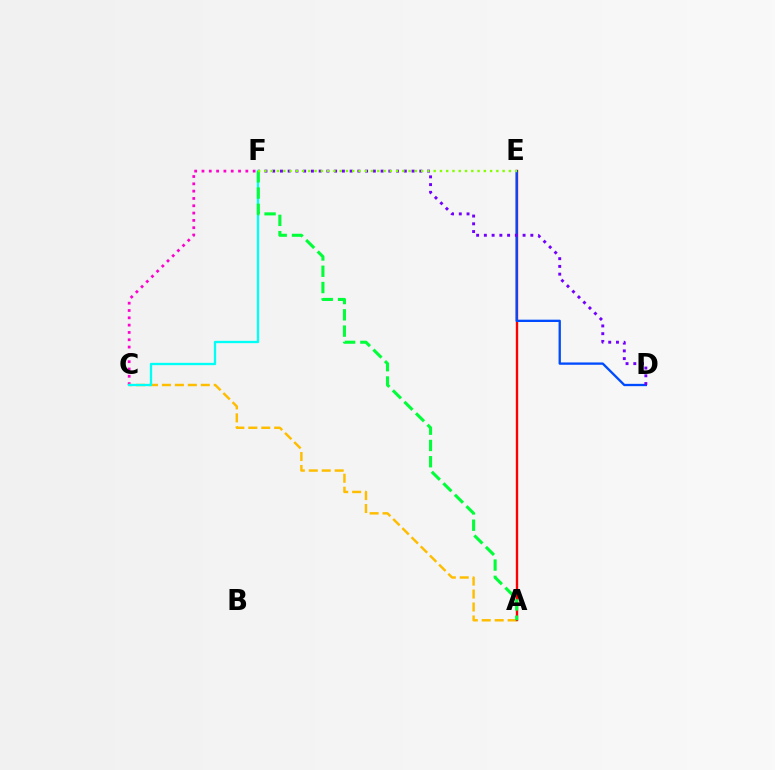{('C', 'F'): [{'color': '#ff00cf', 'line_style': 'dotted', 'thickness': 1.99}, {'color': '#00fff6', 'line_style': 'solid', 'thickness': 1.69}], ('A', 'C'): [{'color': '#ffbd00', 'line_style': 'dashed', 'thickness': 1.76}], ('A', 'E'): [{'color': '#ff0000', 'line_style': 'solid', 'thickness': 1.7}], ('D', 'E'): [{'color': '#004bff', 'line_style': 'solid', 'thickness': 1.67}], ('D', 'F'): [{'color': '#7200ff', 'line_style': 'dotted', 'thickness': 2.1}], ('A', 'F'): [{'color': '#00ff39', 'line_style': 'dashed', 'thickness': 2.21}], ('E', 'F'): [{'color': '#84ff00', 'line_style': 'dotted', 'thickness': 1.7}]}